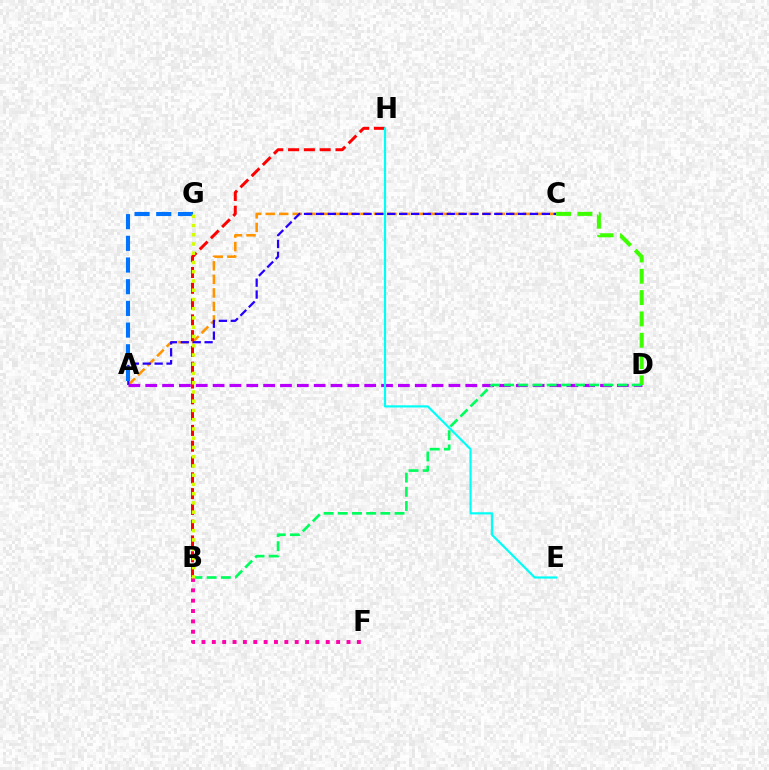{('A', 'C'): [{'color': '#ff9400', 'line_style': 'dashed', 'thickness': 1.84}, {'color': '#2500ff', 'line_style': 'dashed', 'thickness': 1.62}], ('A', 'D'): [{'color': '#b900ff', 'line_style': 'dashed', 'thickness': 2.29}], ('C', 'D'): [{'color': '#3dff00', 'line_style': 'dashed', 'thickness': 2.9}], ('B', 'D'): [{'color': '#00ff5c', 'line_style': 'dashed', 'thickness': 1.93}], ('B', 'F'): [{'color': '#ff00ac', 'line_style': 'dotted', 'thickness': 2.81}], ('B', 'H'): [{'color': '#ff0000', 'line_style': 'dashed', 'thickness': 2.15}], ('A', 'G'): [{'color': '#0074ff', 'line_style': 'dashed', 'thickness': 2.95}], ('B', 'G'): [{'color': '#d1ff00', 'line_style': 'dotted', 'thickness': 2.51}], ('E', 'H'): [{'color': '#00fff6', 'line_style': 'solid', 'thickness': 1.57}]}